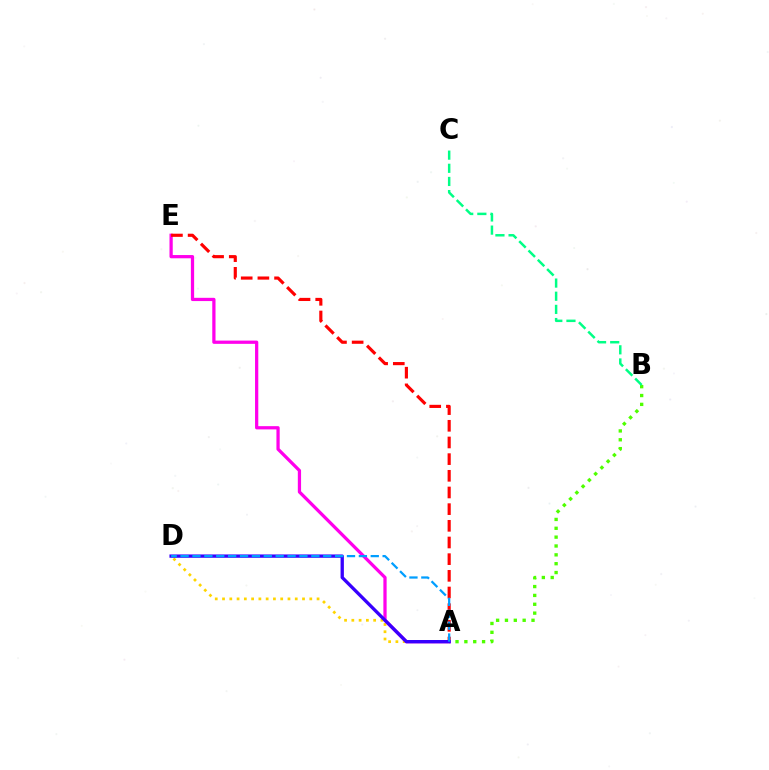{('A', 'D'): [{'color': '#ffd500', 'line_style': 'dotted', 'thickness': 1.98}, {'color': '#3700ff', 'line_style': 'solid', 'thickness': 2.39}, {'color': '#009eff', 'line_style': 'dashed', 'thickness': 1.61}], ('A', 'E'): [{'color': '#ff00ed', 'line_style': 'solid', 'thickness': 2.34}, {'color': '#ff0000', 'line_style': 'dashed', 'thickness': 2.26}], ('A', 'B'): [{'color': '#4fff00', 'line_style': 'dotted', 'thickness': 2.41}], ('B', 'C'): [{'color': '#00ff86', 'line_style': 'dashed', 'thickness': 1.79}]}